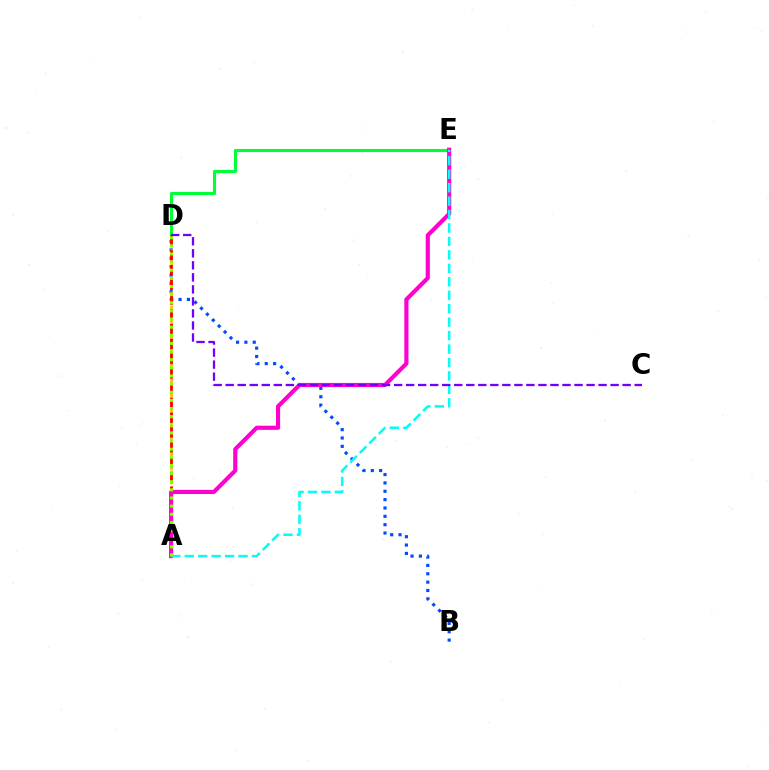{('B', 'D'): [{'color': '#004bff', 'line_style': 'dotted', 'thickness': 2.27}], ('A', 'D'): [{'color': '#ffbd00', 'line_style': 'dashed', 'thickness': 1.91}, {'color': '#ff0000', 'line_style': 'dashed', 'thickness': 2.0}, {'color': '#84ff00', 'line_style': 'dotted', 'thickness': 2.21}], ('D', 'E'): [{'color': '#00ff39', 'line_style': 'solid', 'thickness': 2.24}], ('A', 'E'): [{'color': '#ff00cf', 'line_style': 'solid', 'thickness': 2.98}, {'color': '#00fff6', 'line_style': 'dashed', 'thickness': 1.83}], ('C', 'D'): [{'color': '#7200ff', 'line_style': 'dashed', 'thickness': 1.63}]}